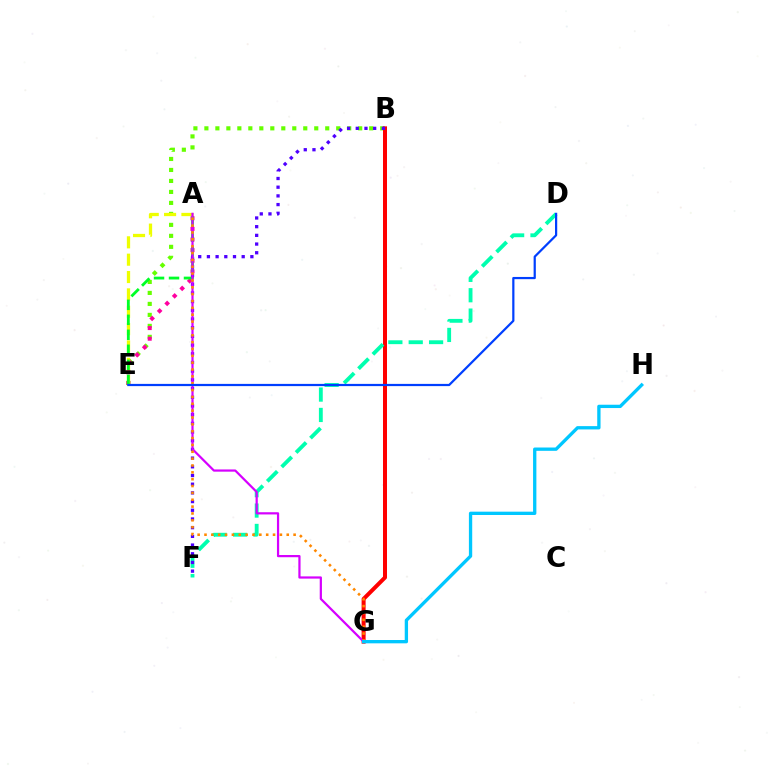{('B', 'E'): [{'color': '#66ff00', 'line_style': 'dotted', 'thickness': 2.98}], ('B', 'G'): [{'color': '#ff0000', 'line_style': 'solid', 'thickness': 2.88}], ('D', 'F'): [{'color': '#00ffaf', 'line_style': 'dashed', 'thickness': 2.77}], ('A', 'E'): [{'color': '#ff00a0', 'line_style': 'dotted', 'thickness': 2.89}, {'color': '#eeff00', 'line_style': 'dashed', 'thickness': 2.36}, {'color': '#00ff27', 'line_style': 'dashed', 'thickness': 2.04}], ('B', 'F'): [{'color': '#4f00ff', 'line_style': 'dotted', 'thickness': 2.36}], ('A', 'G'): [{'color': '#d600ff', 'line_style': 'solid', 'thickness': 1.6}, {'color': '#ff8800', 'line_style': 'dotted', 'thickness': 1.86}], ('G', 'H'): [{'color': '#00c7ff', 'line_style': 'solid', 'thickness': 2.39}], ('D', 'E'): [{'color': '#003fff', 'line_style': 'solid', 'thickness': 1.6}]}